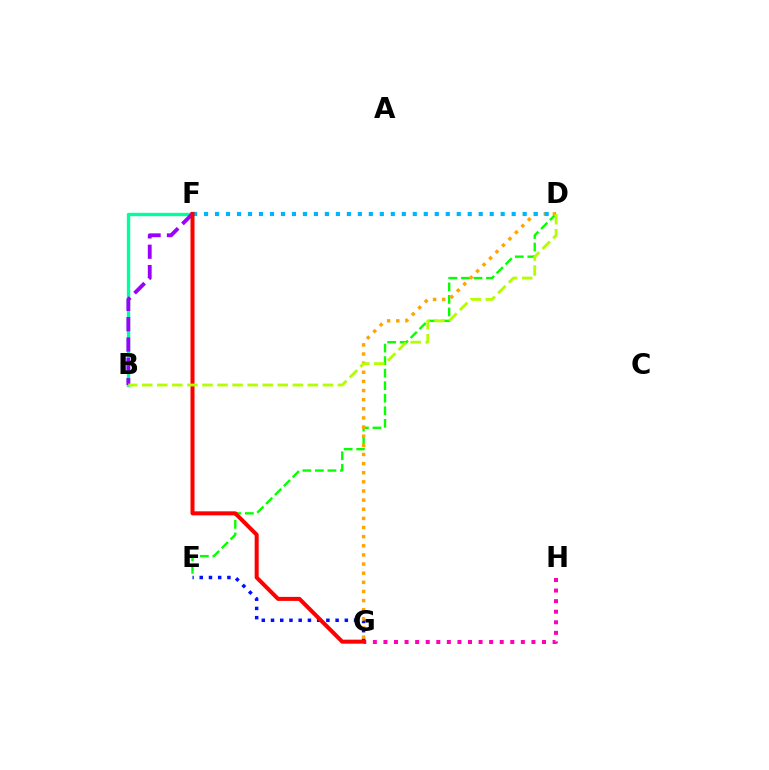{('E', 'G'): [{'color': '#0010ff', 'line_style': 'dotted', 'thickness': 2.51}], ('D', 'E'): [{'color': '#08ff00', 'line_style': 'dashed', 'thickness': 1.7}], ('B', 'F'): [{'color': '#00ff9d', 'line_style': 'solid', 'thickness': 2.42}, {'color': '#9b00ff', 'line_style': 'dashed', 'thickness': 2.76}], ('D', 'G'): [{'color': '#ffa500', 'line_style': 'dotted', 'thickness': 2.48}], ('D', 'F'): [{'color': '#00b5ff', 'line_style': 'dotted', 'thickness': 2.98}], ('G', 'H'): [{'color': '#ff00bd', 'line_style': 'dotted', 'thickness': 2.87}], ('F', 'G'): [{'color': '#ff0000', 'line_style': 'solid', 'thickness': 2.89}], ('B', 'D'): [{'color': '#b3ff00', 'line_style': 'dashed', 'thickness': 2.05}]}